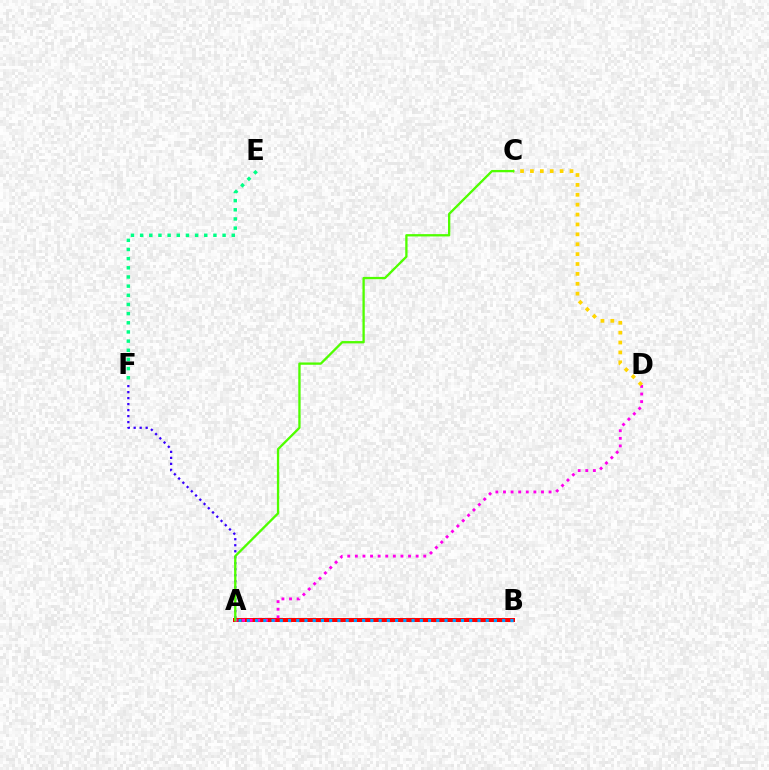{('A', 'B'): [{'color': '#ff0000', 'line_style': 'solid', 'thickness': 2.89}, {'color': '#009eff', 'line_style': 'dotted', 'thickness': 2.24}], ('A', 'F'): [{'color': '#3700ff', 'line_style': 'dotted', 'thickness': 1.63}], ('E', 'F'): [{'color': '#00ff86', 'line_style': 'dotted', 'thickness': 2.49}], ('A', 'D'): [{'color': '#ff00ed', 'line_style': 'dotted', 'thickness': 2.06}], ('C', 'D'): [{'color': '#ffd500', 'line_style': 'dotted', 'thickness': 2.69}], ('A', 'C'): [{'color': '#4fff00', 'line_style': 'solid', 'thickness': 1.66}]}